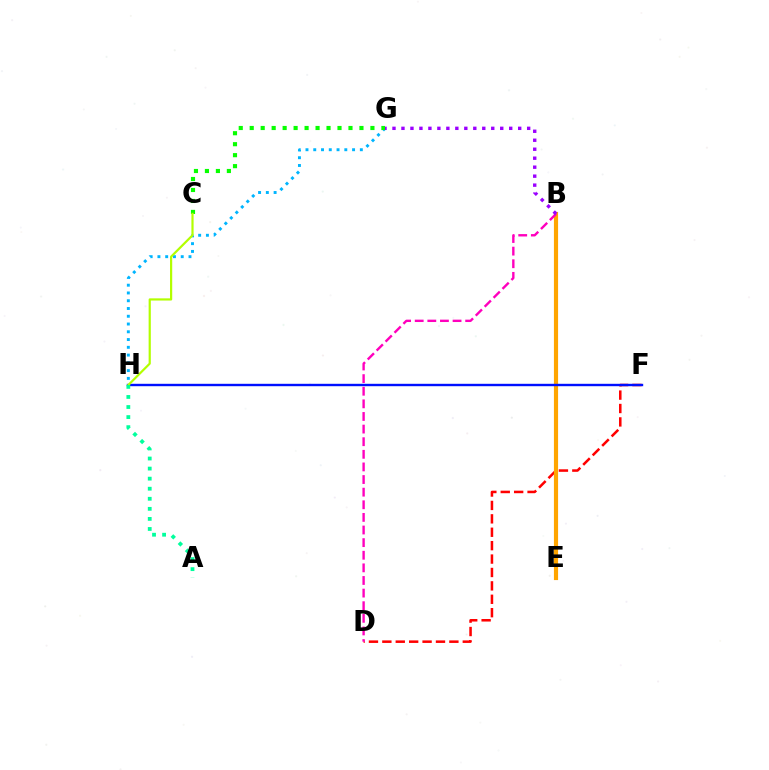{('G', 'H'): [{'color': '#00b5ff', 'line_style': 'dotted', 'thickness': 2.11}], ('D', 'F'): [{'color': '#ff0000', 'line_style': 'dashed', 'thickness': 1.82}], ('B', 'E'): [{'color': '#ffa500', 'line_style': 'solid', 'thickness': 2.99}], ('C', 'G'): [{'color': '#08ff00', 'line_style': 'dotted', 'thickness': 2.98}], ('F', 'H'): [{'color': '#0010ff', 'line_style': 'solid', 'thickness': 1.73}], ('B', 'D'): [{'color': '#ff00bd', 'line_style': 'dashed', 'thickness': 1.71}], ('C', 'H'): [{'color': '#b3ff00', 'line_style': 'solid', 'thickness': 1.58}], ('B', 'G'): [{'color': '#9b00ff', 'line_style': 'dotted', 'thickness': 2.44}], ('A', 'H'): [{'color': '#00ff9d', 'line_style': 'dotted', 'thickness': 2.73}]}